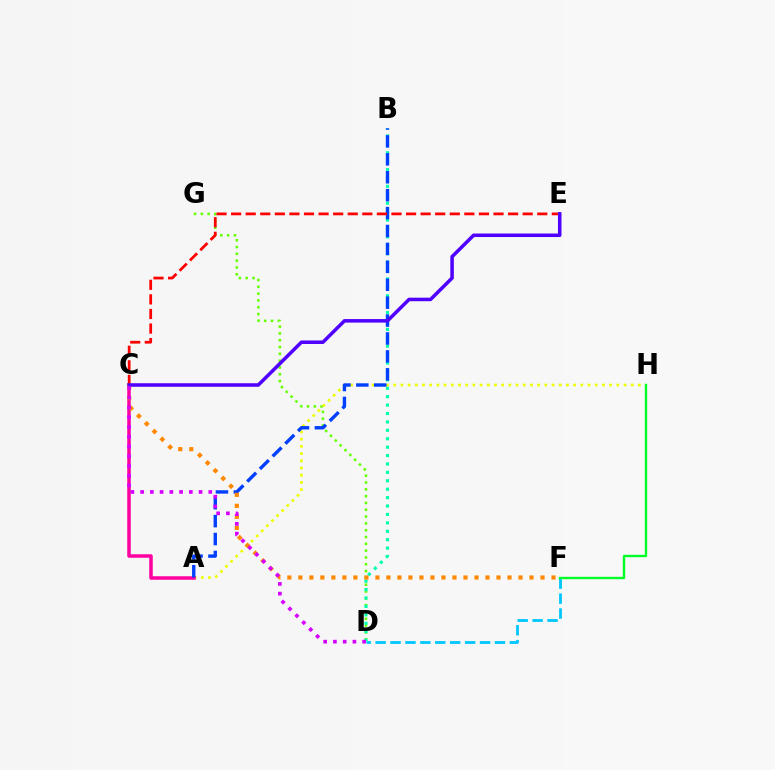{('D', 'G'): [{'color': '#66ff00', 'line_style': 'dotted', 'thickness': 1.85}], ('D', 'F'): [{'color': '#00c7ff', 'line_style': 'dashed', 'thickness': 2.03}], ('B', 'D'): [{'color': '#00ffaf', 'line_style': 'dotted', 'thickness': 2.29}], ('A', 'H'): [{'color': '#eeff00', 'line_style': 'dotted', 'thickness': 1.96}], ('A', 'C'): [{'color': '#ff00a0', 'line_style': 'solid', 'thickness': 2.52}], ('A', 'B'): [{'color': '#003fff', 'line_style': 'dashed', 'thickness': 2.43}], ('C', 'F'): [{'color': '#ff8800', 'line_style': 'dotted', 'thickness': 2.99}], ('C', 'E'): [{'color': '#ff0000', 'line_style': 'dashed', 'thickness': 1.98}, {'color': '#4f00ff', 'line_style': 'solid', 'thickness': 2.54}], ('C', 'D'): [{'color': '#d600ff', 'line_style': 'dotted', 'thickness': 2.65}], ('F', 'H'): [{'color': '#00ff27', 'line_style': 'solid', 'thickness': 1.71}]}